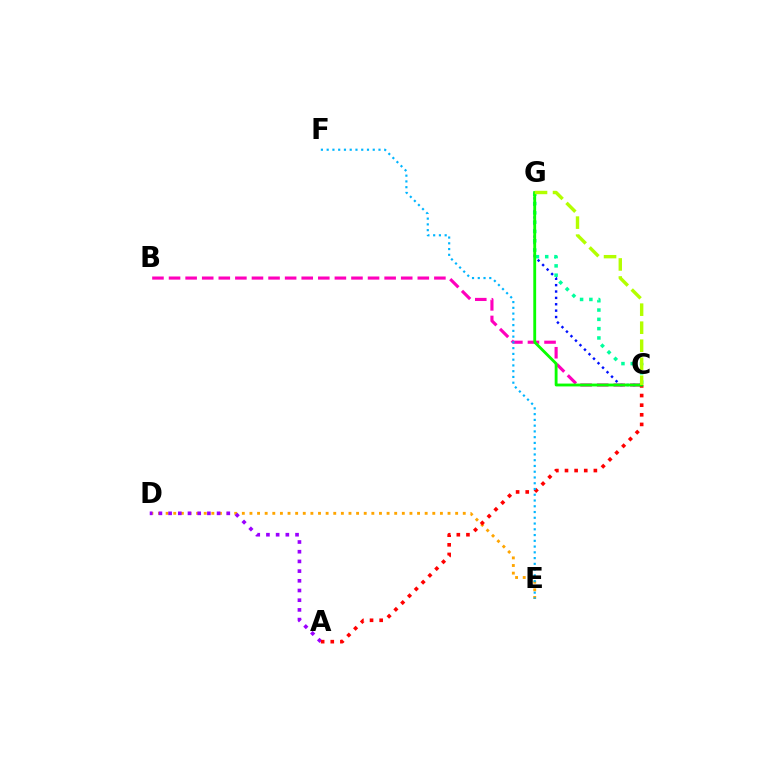{('D', 'E'): [{'color': '#ffa500', 'line_style': 'dotted', 'thickness': 2.07}], ('B', 'C'): [{'color': '#ff00bd', 'line_style': 'dashed', 'thickness': 2.25}], ('A', 'D'): [{'color': '#9b00ff', 'line_style': 'dotted', 'thickness': 2.64}], ('C', 'G'): [{'color': '#0010ff', 'line_style': 'dotted', 'thickness': 1.73}, {'color': '#00ff9d', 'line_style': 'dotted', 'thickness': 2.53}, {'color': '#08ff00', 'line_style': 'solid', 'thickness': 2.05}, {'color': '#b3ff00', 'line_style': 'dashed', 'thickness': 2.45}], ('A', 'C'): [{'color': '#ff0000', 'line_style': 'dotted', 'thickness': 2.62}], ('E', 'F'): [{'color': '#00b5ff', 'line_style': 'dotted', 'thickness': 1.56}]}